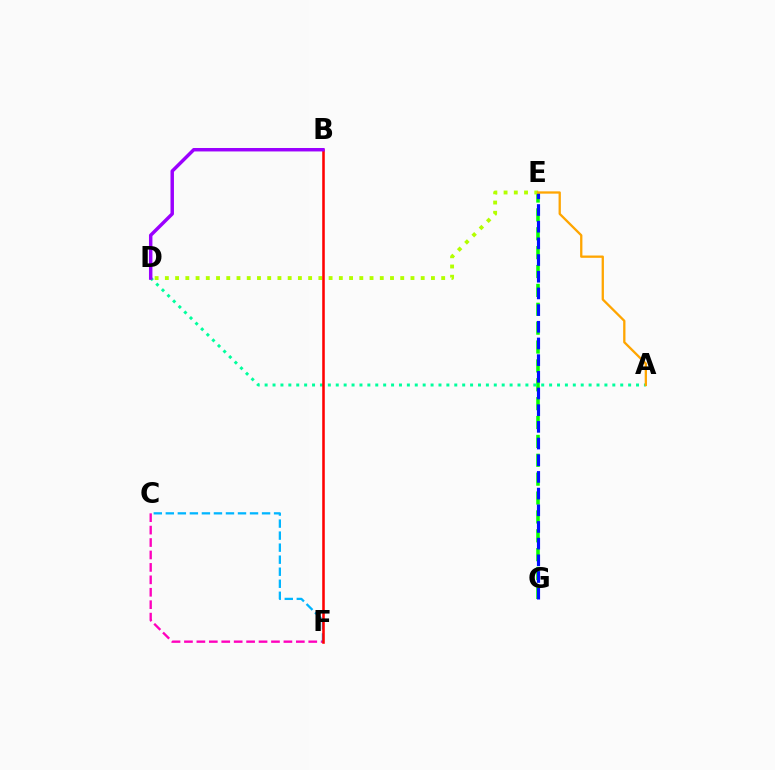{('C', 'F'): [{'color': '#ff00bd', 'line_style': 'dashed', 'thickness': 1.69}, {'color': '#00b5ff', 'line_style': 'dashed', 'thickness': 1.63}], ('E', 'G'): [{'color': '#08ff00', 'line_style': 'dashed', 'thickness': 2.56}, {'color': '#0010ff', 'line_style': 'dashed', 'thickness': 2.27}], ('D', 'E'): [{'color': '#b3ff00', 'line_style': 'dotted', 'thickness': 2.78}], ('A', 'D'): [{'color': '#00ff9d', 'line_style': 'dotted', 'thickness': 2.15}], ('B', 'F'): [{'color': '#ff0000', 'line_style': 'solid', 'thickness': 1.84}], ('B', 'D'): [{'color': '#9b00ff', 'line_style': 'solid', 'thickness': 2.49}], ('A', 'E'): [{'color': '#ffa500', 'line_style': 'solid', 'thickness': 1.66}]}